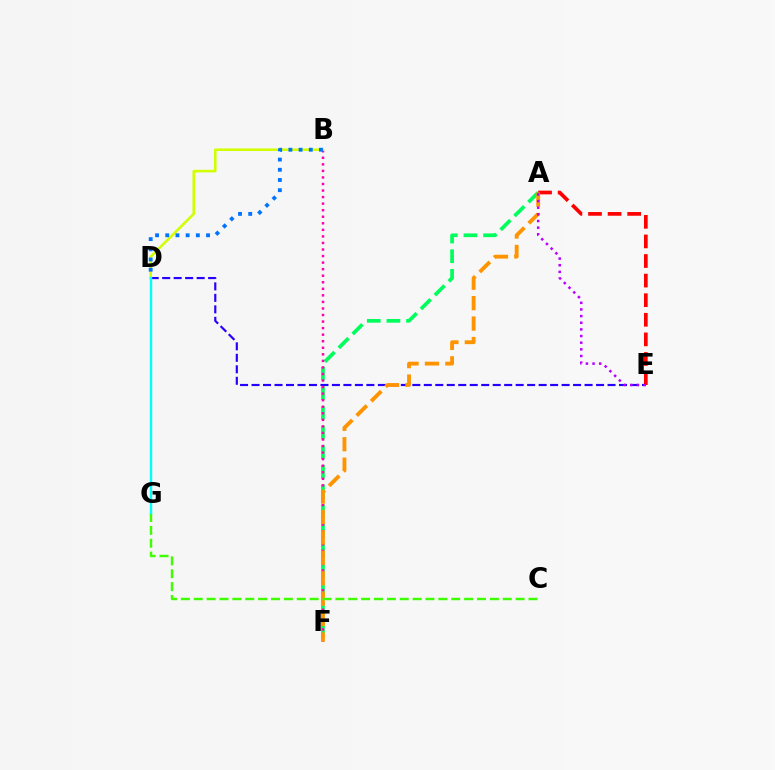{('A', 'E'): [{'color': '#ff0000', 'line_style': 'dashed', 'thickness': 2.66}, {'color': '#b900ff', 'line_style': 'dotted', 'thickness': 1.81}], ('A', 'F'): [{'color': '#00ff5c', 'line_style': 'dashed', 'thickness': 2.67}, {'color': '#ff9400', 'line_style': 'dashed', 'thickness': 2.77}], ('D', 'E'): [{'color': '#2500ff', 'line_style': 'dashed', 'thickness': 1.56}], ('B', 'F'): [{'color': '#ff00ac', 'line_style': 'dotted', 'thickness': 1.78}], ('C', 'G'): [{'color': '#3dff00', 'line_style': 'dashed', 'thickness': 1.75}], ('B', 'D'): [{'color': '#d1ff00', 'line_style': 'solid', 'thickness': 1.85}, {'color': '#0074ff', 'line_style': 'dotted', 'thickness': 2.77}], ('D', 'G'): [{'color': '#00fff6', 'line_style': 'solid', 'thickness': 1.72}]}